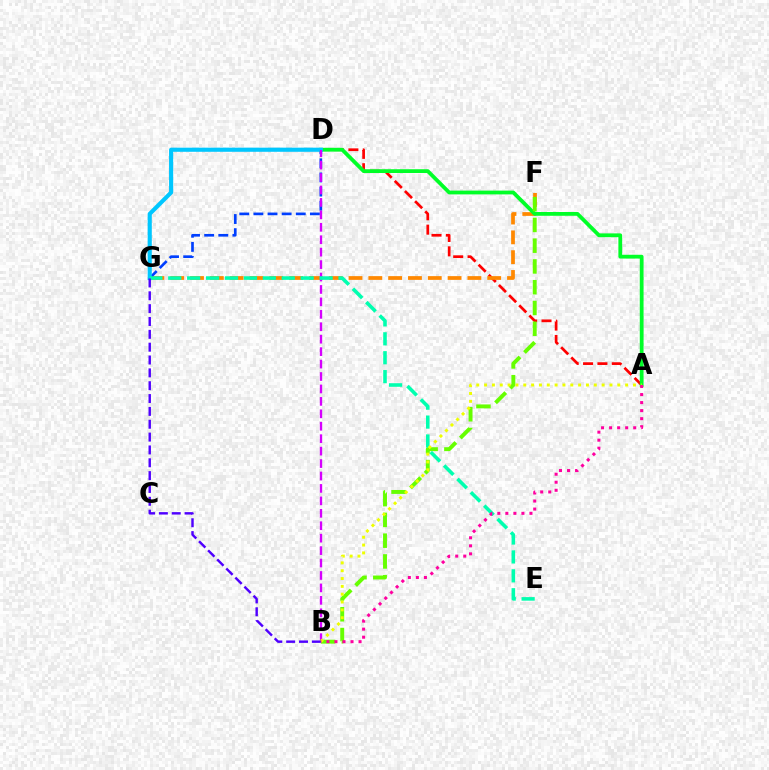{('A', 'D'): [{'color': '#ff0000', 'line_style': 'dashed', 'thickness': 1.95}, {'color': '#00ff27', 'line_style': 'solid', 'thickness': 2.72}], ('F', 'G'): [{'color': '#ff8800', 'line_style': 'dashed', 'thickness': 2.69}], ('D', 'G'): [{'color': '#003fff', 'line_style': 'dashed', 'thickness': 1.92}, {'color': '#00c7ff', 'line_style': 'solid', 'thickness': 2.97}], ('B', 'F'): [{'color': '#66ff00', 'line_style': 'dashed', 'thickness': 2.82}], ('B', 'D'): [{'color': '#d600ff', 'line_style': 'dashed', 'thickness': 1.69}], ('E', 'G'): [{'color': '#00ffaf', 'line_style': 'dashed', 'thickness': 2.57}], ('A', 'B'): [{'color': '#eeff00', 'line_style': 'dotted', 'thickness': 2.13}, {'color': '#ff00a0', 'line_style': 'dotted', 'thickness': 2.18}], ('B', 'G'): [{'color': '#4f00ff', 'line_style': 'dashed', 'thickness': 1.74}]}